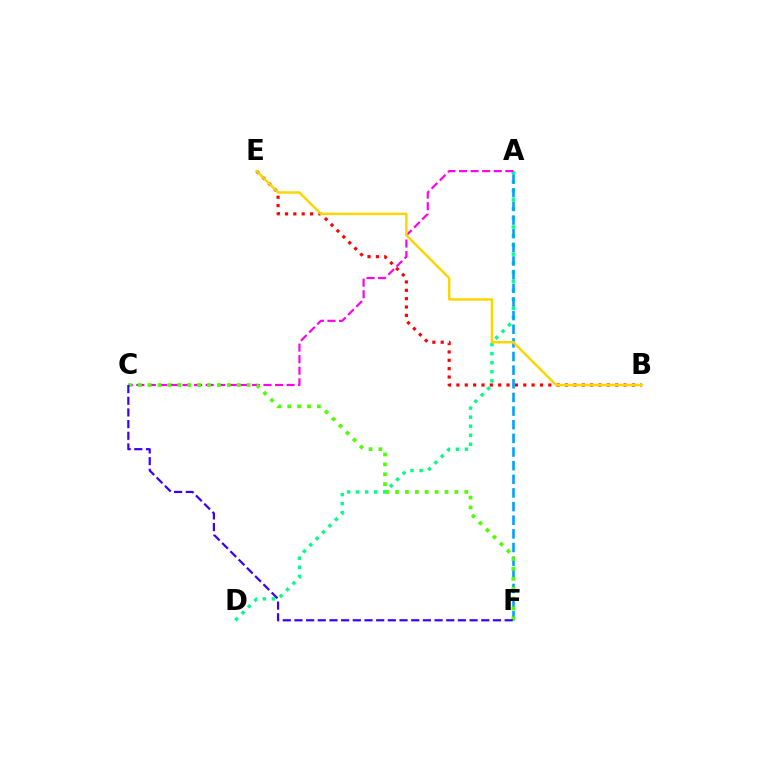{('A', 'D'): [{'color': '#00ff86', 'line_style': 'dotted', 'thickness': 2.46}], ('A', 'C'): [{'color': '#ff00ed', 'line_style': 'dashed', 'thickness': 1.57}], ('B', 'E'): [{'color': '#ff0000', 'line_style': 'dotted', 'thickness': 2.27}, {'color': '#ffd500', 'line_style': 'solid', 'thickness': 1.77}], ('A', 'F'): [{'color': '#009eff', 'line_style': 'dashed', 'thickness': 1.85}], ('C', 'F'): [{'color': '#4fff00', 'line_style': 'dotted', 'thickness': 2.69}, {'color': '#3700ff', 'line_style': 'dashed', 'thickness': 1.59}]}